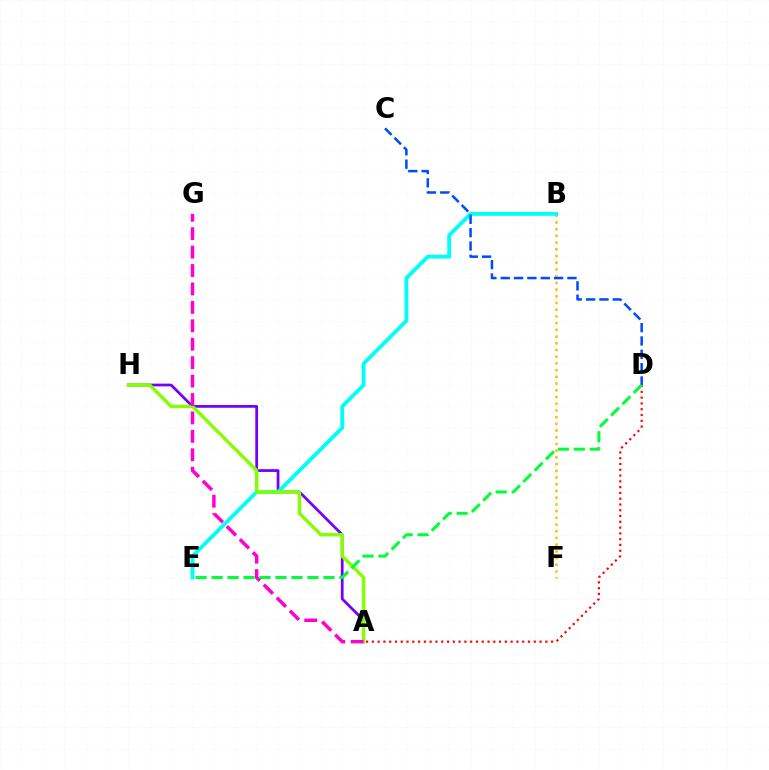{('B', 'F'): [{'color': '#ffbd00', 'line_style': 'dotted', 'thickness': 1.82}], ('A', 'H'): [{'color': '#7200ff', 'line_style': 'solid', 'thickness': 1.98}, {'color': '#84ff00', 'line_style': 'solid', 'thickness': 2.45}], ('B', 'E'): [{'color': '#00fff6', 'line_style': 'solid', 'thickness': 2.77}], ('C', 'D'): [{'color': '#004bff', 'line_style': 'dashed', 'thickness': 1.81}], ('A', 'D'): [{'color': '#ff0000', 'line_style': 'dotted', 'thickness': 1.57}], ('A', 'G'): [{'color': '#ff00cf', 'line_style': 'dashed', 'thickness': 2.5}], ('D', 'E'): [{'color': '#00ff39', 'line_style': 'dashed', 'thickness': 2.17}]}